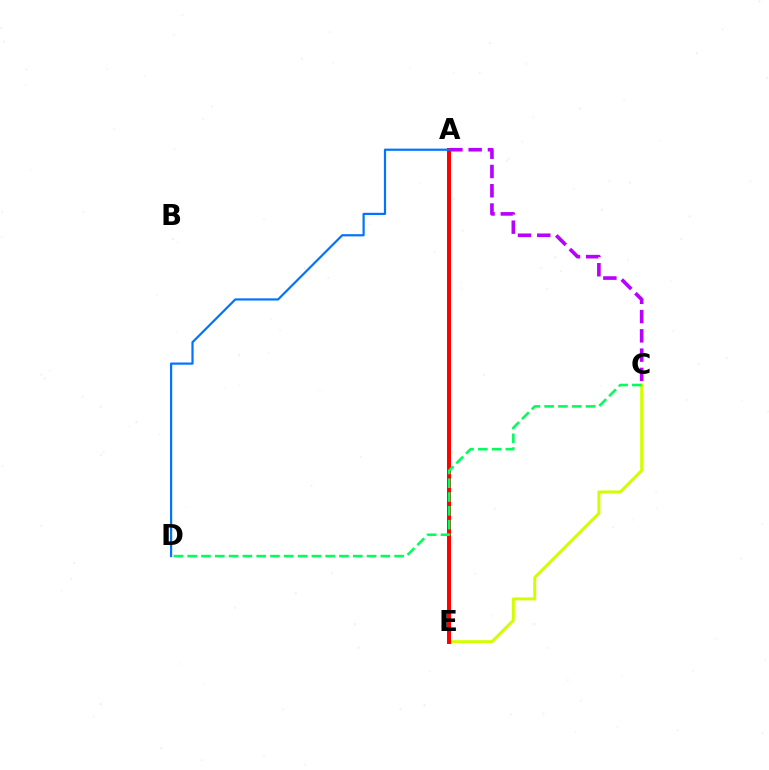{('C', 'E'): [{'color': '#d1ff00', 'line_style': 'solid', 'thickness': 2.15}], ('A', 'E'): [{'color': '#ff0000', 'line_style': 'solid', 'thickness': 2.85}], ('C', 'D'): [{'color': '#00ff5c', 'line_style': 'dashed', 'thickness': 1.87}], ('A', 'C'): [{'color': '#b900ff', 'line_style': 'dashed', 'thickness': 2.62}], ('A', 'D'): [{'color': '#0074ff', 'line_style': 'solid', 'thickness': 1.58}]}